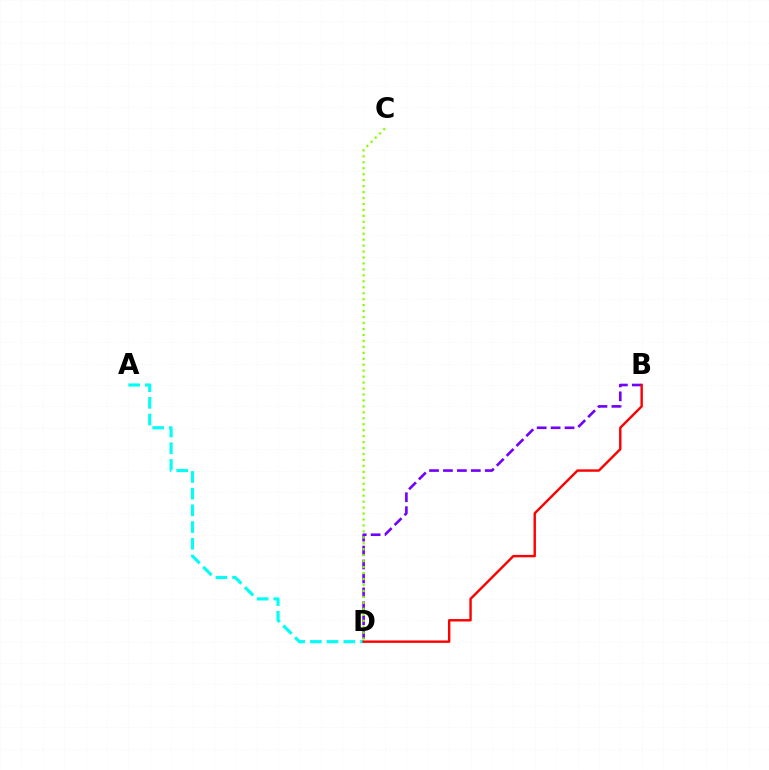{('B', 'D'): [{'color': '#7200ff', 'line_style': 'dashed', 'thickness': 1.89}, {'color': '#ff0000', 'line_style': 'solid', 'thickness': 1.74}], ('A', 'D'): [{'color': '#00fff6', 'line_style': 'dashed', 'thickness': 2.27}], ('C', 'D'): [{'color': '#84ff00', 'line_style': 'dotted', 'thickness': 1.62}]}